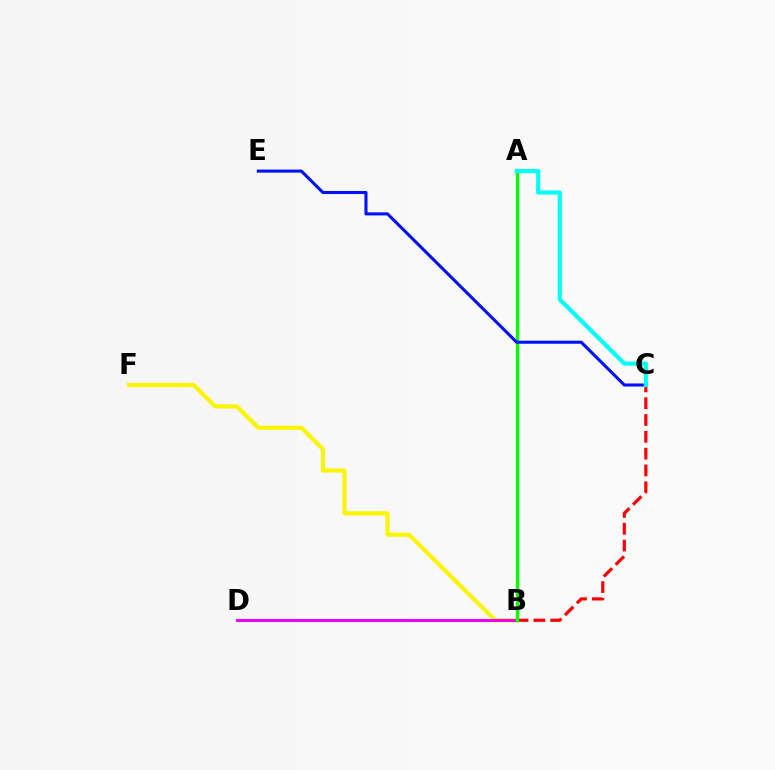{('B', 'F'): [{'color': '#fcf500', 'line_style': 'solid', 'thickness': 2.97}], ('B', 'C'): [{'color': '#ff0000', 'line_style': 'dashed', 'thickness': 2.28}], ('B', 'D'): [{'color': '#ee00ff', 'line_style': 'solid', 'thickness': 2.17}], ('A', 'B'): [{'color': '#08ff00', 'line_style': 'solid', 'thickness': 2.41}], ('C', 'E'): [{'color': '#0010ff', 'line_style': 'solid', 'thickness': 2.21}], ('A', 'C'): [{'color': '#00fff6', 'line_style': 'solid', 'thickness': 2.98}]}